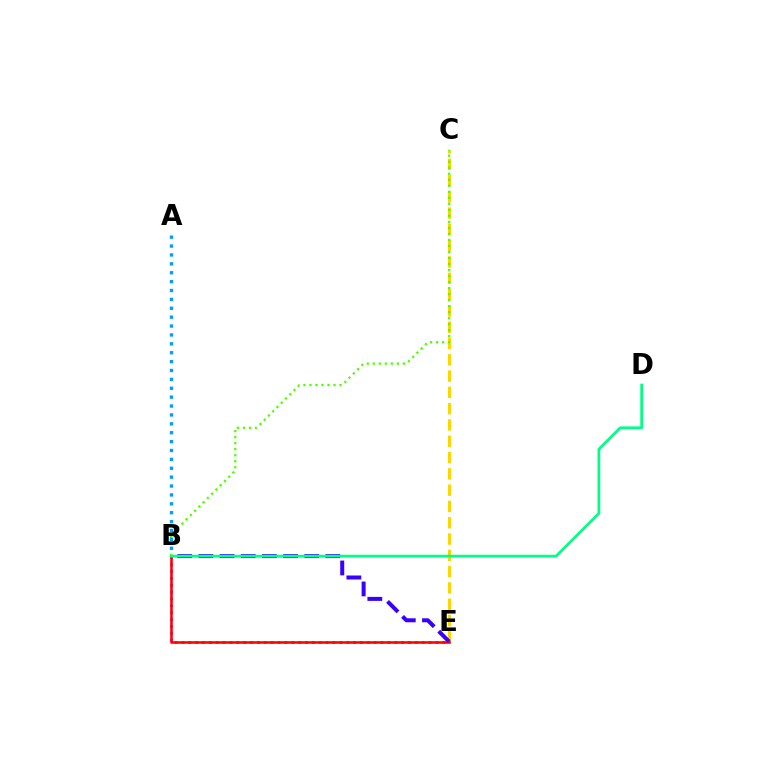{('B', 'E'): [{'color': '#ff00ed', 'line_style': 'dotted', 'thickness': 1.87}, {'color': '#ff0000', 'line_style': 'solid', 'thickness': 1.85}, {'color': '#3700ff', 'line_style': 'dashed', 'thickness': 2.88}], ('C', 'E'): [{'color': '#ffd500', 'line_style': 'dashed', 'thickness': 2.21}], ('B', 'C'): [{'color': '#4fff00', 'line_style': 'dotted', 'thickness': 1.63}], ('A', 'B'): [{'color': '#009eff', 'line_style': 'dotted', 'thickness': 2.41}], ('B', 'D'): [{'color': '#00ff86', 'line_style': 'solid', 'thickness': 1.97}]}